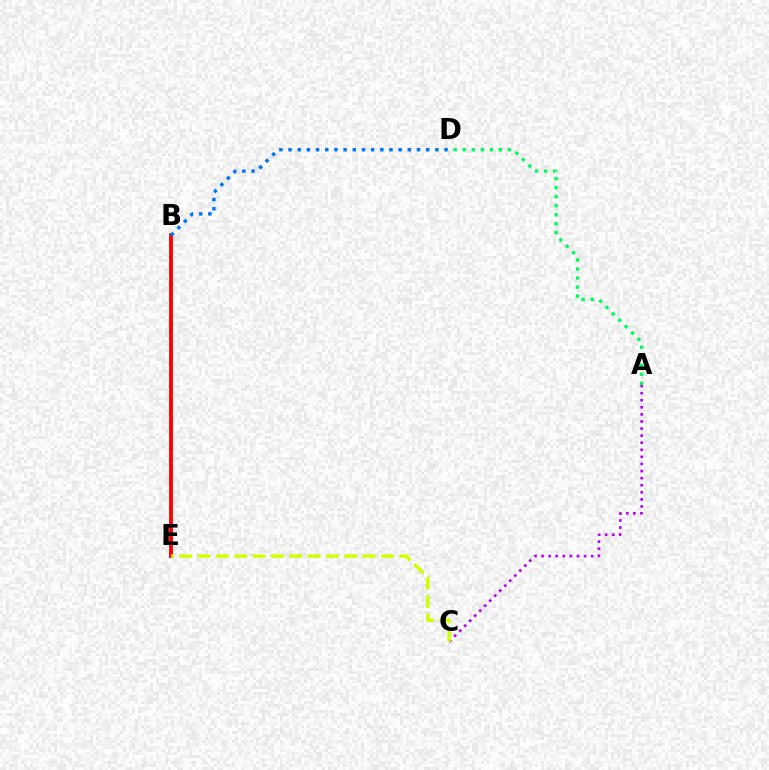{('A', 'C'): [{'color': '#b900ff', 'line_style': 'dotted', 'thickness': 1.92}], ('A', 'D'): [{'color': '#00ff5c', 'line_style': 'dotted', 'thickness': 2.45}], ('B', 'E'): [{'color': '#ff0000', 'line_style': 'solid', 'thickness': 2.77}], ('C', 'E'): [{'color': '#d1ff00', 'line_style': 'dashed', 'thickness': 2.49}], ('B', 'D'): [{'color': '#0074ff', 'line_style': 'dotted', 'thickness': 2.49}]}